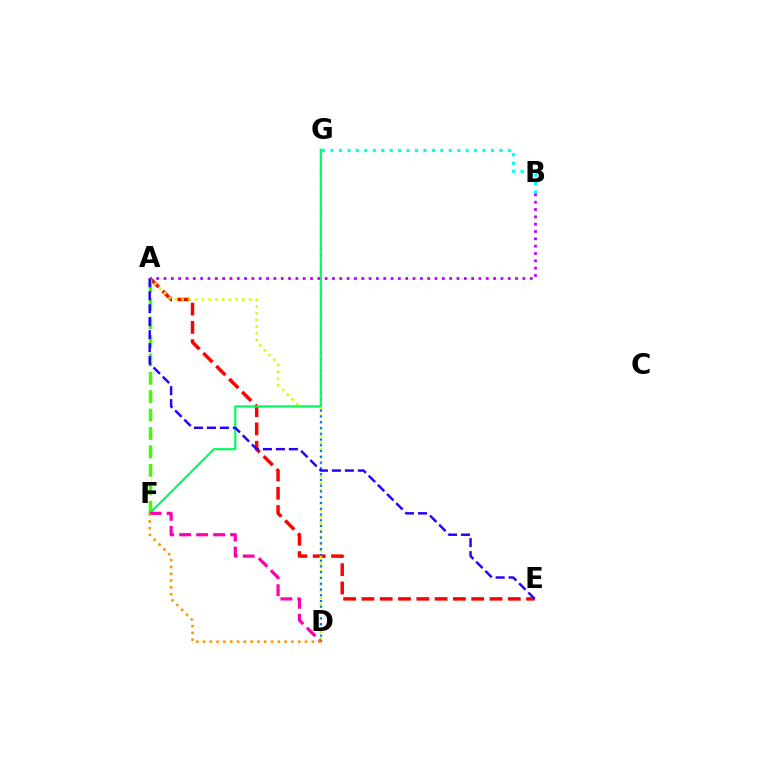{('A', 'E'): [{'color': '#ff0000', 'line_style': 'dashed', 'thickness': 2.49}, {'color': '#2500ff', 'line_style': 'dashed', 'thickness': 1.76}], ('B', 'G'): [{'color': '#00fff6', 'line_style': 'dotted', 'thickness': 2.29}], ('A', 'D'): [{'color': '#d1ff00', 'line_style': 'dotted', 'thickness': 1.83}], ('A', 'F'): [{'color': '#3dff00', 'line_style': 'dashed', 'thickness': 2.5}], ('D', 'G'): [{'color': '#0074ff', 'line_style': 'dotted', 'thickness': 1.57}], ('F', 'G'): [{'color': '#00ff5c', 'line_style': 'solid', 'thickness': 1.56}], ('A', 'B'): [{'color': '#b900ff', 'line_style': 'dotted', 'thickness': 1.99}], ('D', 'F'): [{'color': '#ff00ac', 'line_style': 'dashed', 'thickness': 2.31}, {'color': '#ff9400', 'line_style': 'dotted', 'thickness': 1.85}]}